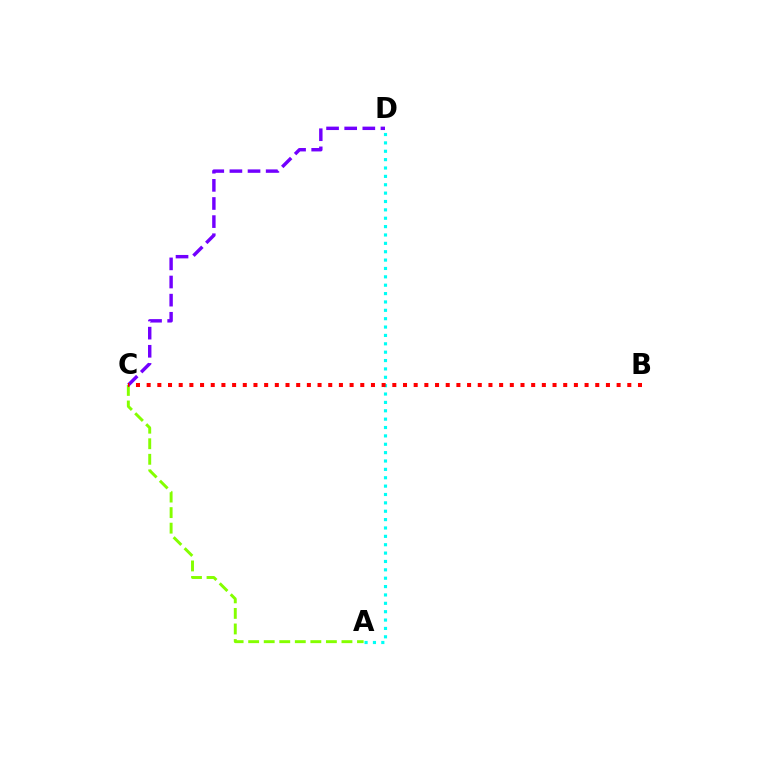{('A', 'D'): [{'color': '#00fff6', 'line_style': 'dotted', 'thickness': 2.27}], ('A', 'C'): [{'color': '#84ff00', 'line_style': 'dashed', 'thickness': 2.11}], ('C', 'D'): [{'color': '#7200ff', 'line_style': 'dashed', 'thickness': 2.46}], ('B', 'C'): [{'color': '#ff0000', 'line_style': 'dotted', 'thickness': 2.9}]}